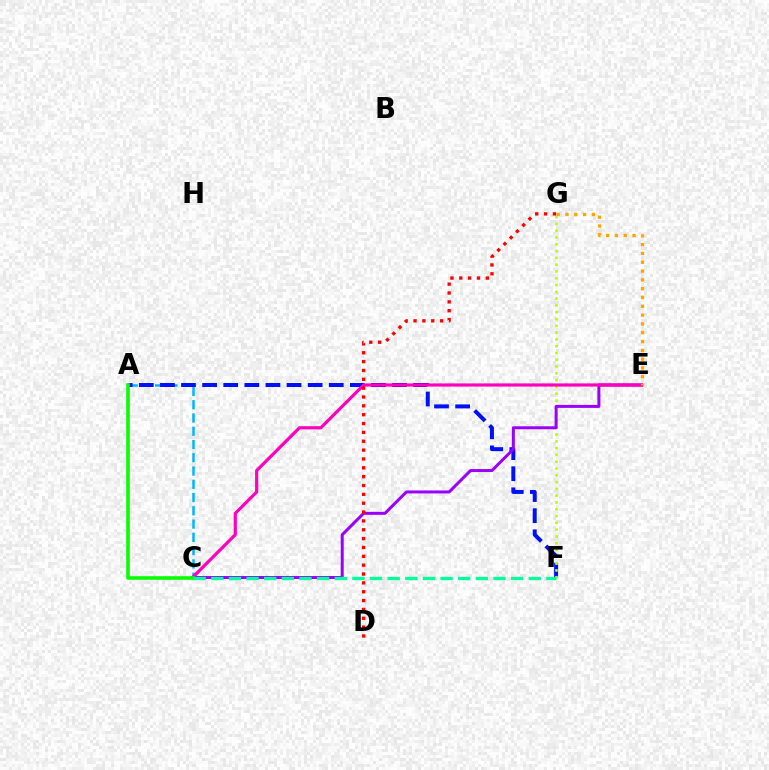{('A', 'C'): [{'color': '#00b5ff', 'line_style': 'dashed', 'thickness': 1.8}, {'color': '#08ff00', 'line_style': 'solid', 'thickness': 2.58}], ('A', 'F'): [{'color': '#0010ff', 'line_style': 'dashed', 'thickness': 2.87}], ('F', 'G'): [{'color': '#b3ff00', 'line_style': 'dotted', 'thickness': 1.85}], ('C', 'E'): [{'color': '#9b00ff', 'line_style': 'solid', 'thickness': 2.15}, {'color': '#ff00bd', 'line_style': 'solid', 'thickness': 2.3}], ('D', 'G'): [{'color': '#ff0000', 'line_style': 'dotted', 'thickness': 2.4}], ('C', 'F'): [{'color': '#00ff9d', 'line_style': 'dashed', 'thickness': 2.4}], ('E', 'G'): [{'color': '#ffa500', 'line_style': 'dotted', 'thickness': 2.39}]}